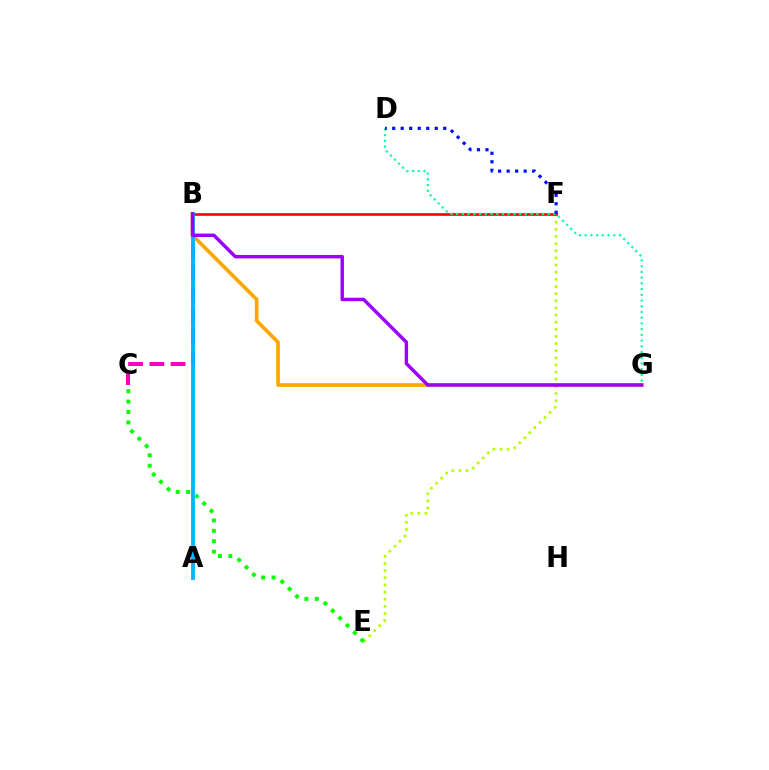{('E', 'F'): [{'color': '#b3ff00', 'line_style': 'dotted', 'thickness': 1.94}], ('B', 'F'): [{'color': '#ff0000', 'line_style': 'solid', 'thickness': 1.9}], ('C', 'E'): [{'color': '#08ff00', 'line_style': 'dotted', 'thickness': 2.83}], ('D', 'G'): [{'color': '#00ff9d', 'line_style': 'dotted', 'thickness': 1.55}], ('B', 'G'): [{'color': '#ffa500', 'line_style': 'solid', 'thickness': 2.63}, {'color': '#9b00ff', 'line_style': 'solid', 'thickness': 2.47}], ('D', 'F'): [{'color': '#0010ff', 'line_style': 'dotted', 'thickness': 2.31}], ('B', 'C'): [{'color': '#ff00bd', 'line_style': 'dashed', 'thickness': 2.88}], ('A', 'B'): [{'color': '#00b5ff', 'line_style': 'solid', 'thickness': 2.76}]}